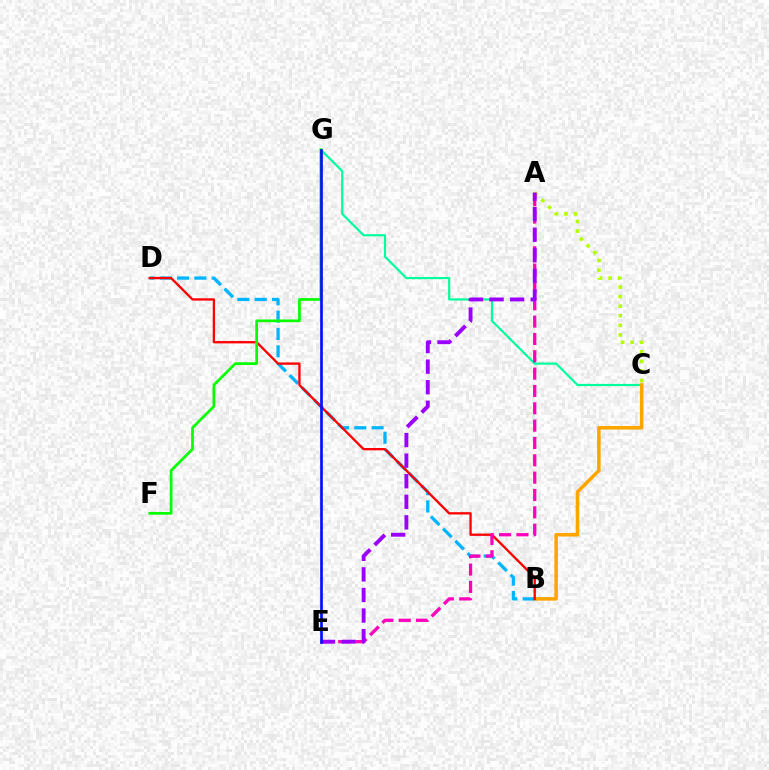{('C', 'G'): [{'color': '#00ff9d', 'line_style': 'solid', 'thickness': 1.57}], ('B', 'C'): [{'color': '#ffa500', 'line_style': 'solid', 'thickness': 2.56}], ('B', 'D'): [{'color': '#00b5ff', 'line_style': 'dashed', 'thickness': 2.35}, {'color': '#ff0000', 'line_style': 'solid', 'thickness': 1.67}], ('A', 'C'): [{'color': '#b3ff00', 'line_style': 'dotted', 'thickness': 2.6}], ('F', 'G'): [{'color': '#08ff00', 'line_style': 'solid', 'thickness': 1.97}], ('A', 'E'): [{'color': '#ff00bd', 'line_style': 'dashed', 'thickness': 2.36}, {'color': '#9b00ff', 'line_style': 'dashed', 'thickness': 2.79}], ('E', 'G'): [{'color': '#0010ff', 'line_style': 'solid', 'thickness': 1.93}]}